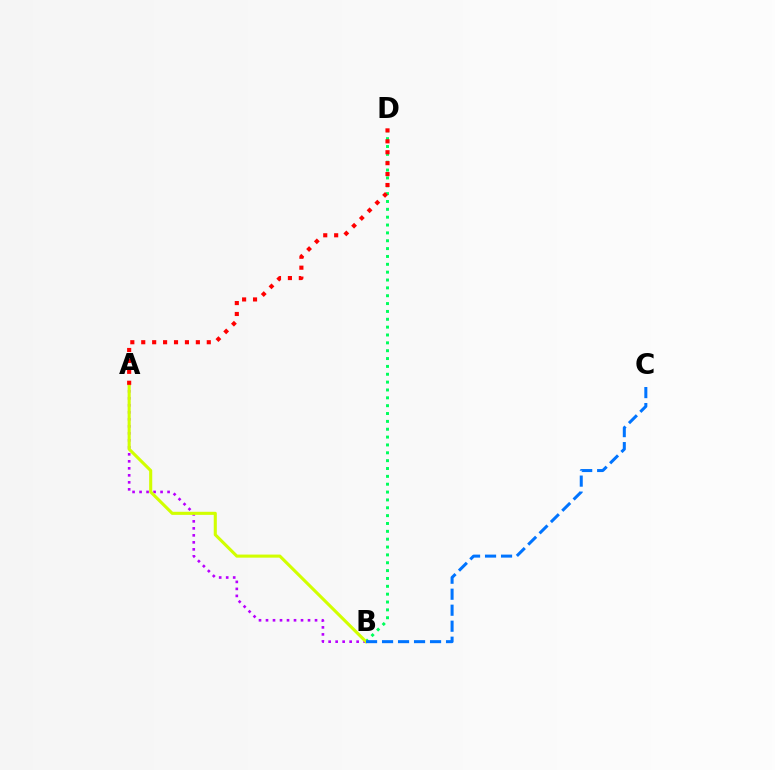{('A', 'B'): [{'color': '#b900ff', 'line_style': 'dotted', 'thickness': 1.9}, {'color': '#d1ff00', 'line_style': 'solid', 'thickness': 2.23}], ('B', 'D'): [{'color': '#00ff5c', 'line_style': 'dotted', 'thickness': 2.13}], ('A', 'D'): [{'color': '#ff0000', 'line_style': 'dotted', 'thickness': 2.97}], ('B', 'C'): [{'color': '#0074ff', 'line_style': 'dashed', 'thickness': 2.17}]}